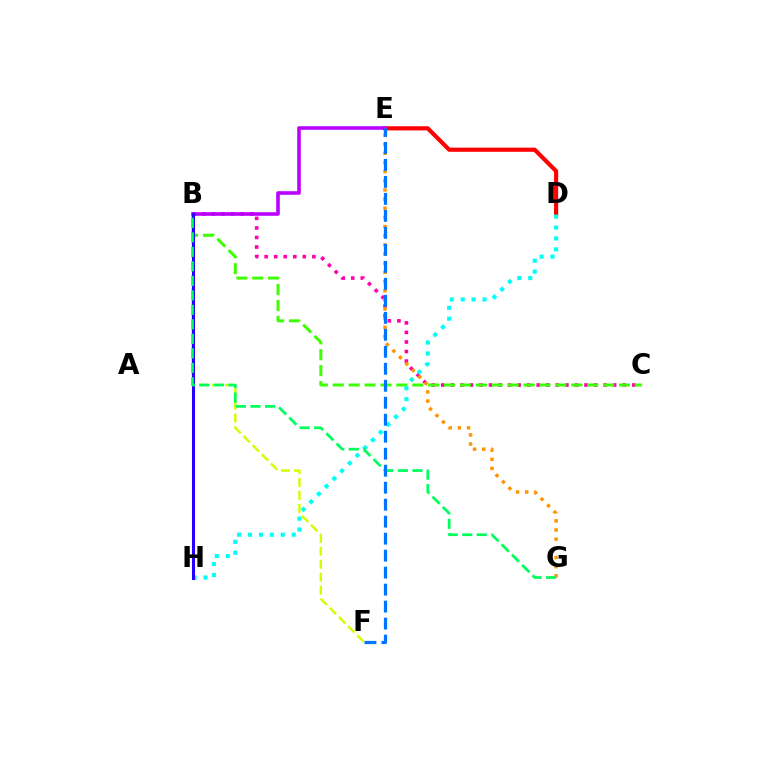{('B', 'C'): [{'color': '#ff00ac', 'line_style': 'dotted', 'thickness': 2.59}, {'color': '#3dff00', 'line_style': 'dashed', 'thickness': 2.16}], ('D', 'E'): [{'color': '#ff0000', 'line_style': 'solid', 'thickness': 2.99}], ('D', 'H'): [{'color': '#00fff6', 'line_style': 'dotted', 'thickness': 2.97}], ('B', 'F'): [{'color': '#d1ff00', 'line_style': 'dashed', 'thickness': 1.76}], ('B', 'E'): [{'color': '#b900ff', 'line_style': 'solid', 'thickness': 2.58}], ('E', 'G'): [{'color': '#ff9400', 'line_style': 'dotted', 'thickness': 2.49}], ('B', 'H'): [{'color': '#2500ff', 'line_style': 'solid', 'thickness': 2.2}], ('B', 'G'): [{'color': '#00ff5c', 'line_style': 'dashed', 'thickness': 1.97}], ('E', 'F'): [{'color': '#0074ff', 'line_style': 'dashed', 'thickness': 2.31}]}